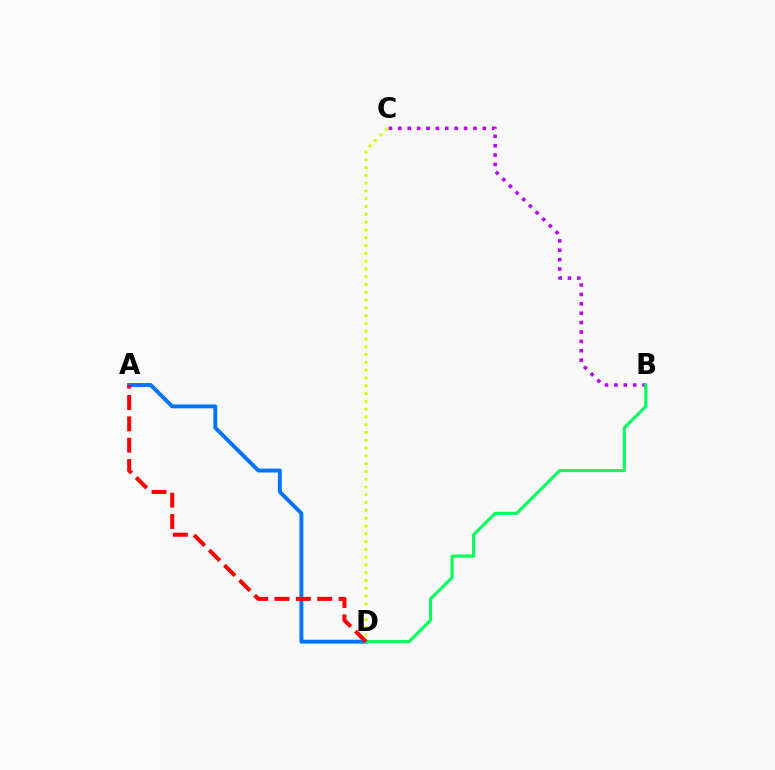{('B', 'C'): [{'color': '#b900ff', 'line_style': 'dotted', 'thickness': 2.55}], ('A', 'D'): [{'color': '#0074ff', 'line_style': 'solid', 'thickness': 2.81}, {'color': '#ff0000', 'line_style': 'dashed', 'thickness': 2.9}], ('C', 'D'): [{'color': '#d1ff00', 'line_style': 'dotted', 'thickness': 2.12}], ('B', 'D'): [{'color': '#00ff5c', 'line_style': 'solid', 'thickness': 2.23}]}